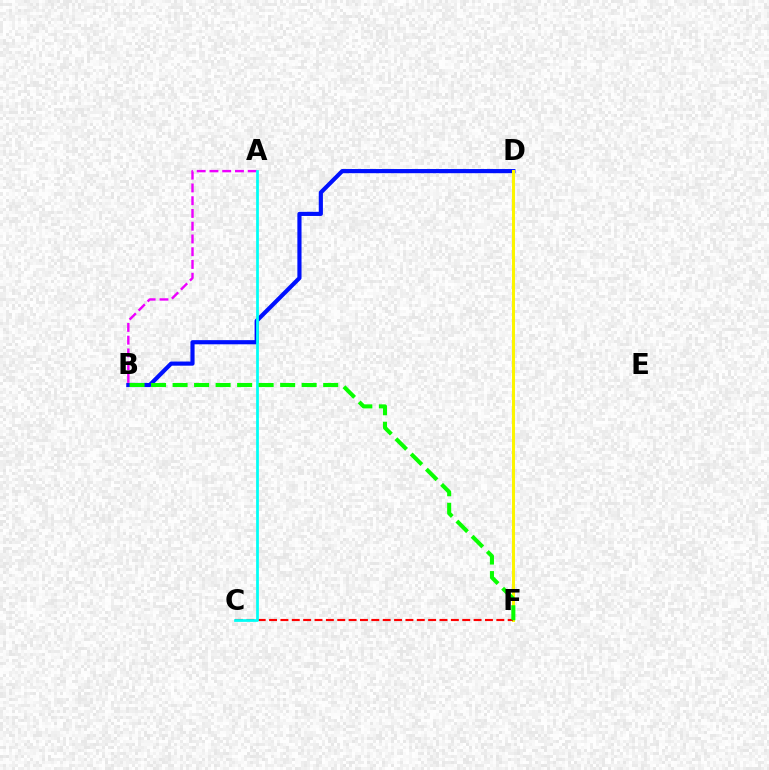{('B', 'D'): [{'color': '#0010ff', 'line_style': 'solid', 'thickness': 2.99}], ('A', 'B'): [{'color': '#ee00ff', 'line_style': 'dashed', 'thickness': 1.73}], ('D', 'F'): [{'color': '#fcf500', 'line_style': 'solid', 'thickness': 2.18}], ('C', 'F'): [{'color': '#ff0000', 'line_style': 'dashed', 'thickness': 1.54}], ('A', 'C'): [{'color': '#00fff6', 'line_style': 'solid', 'thickness': 1.98}], ('B', 'F'): [{'color': '#08ff00', 'line_style': 'dashed', 'thickness': 2.92}]}